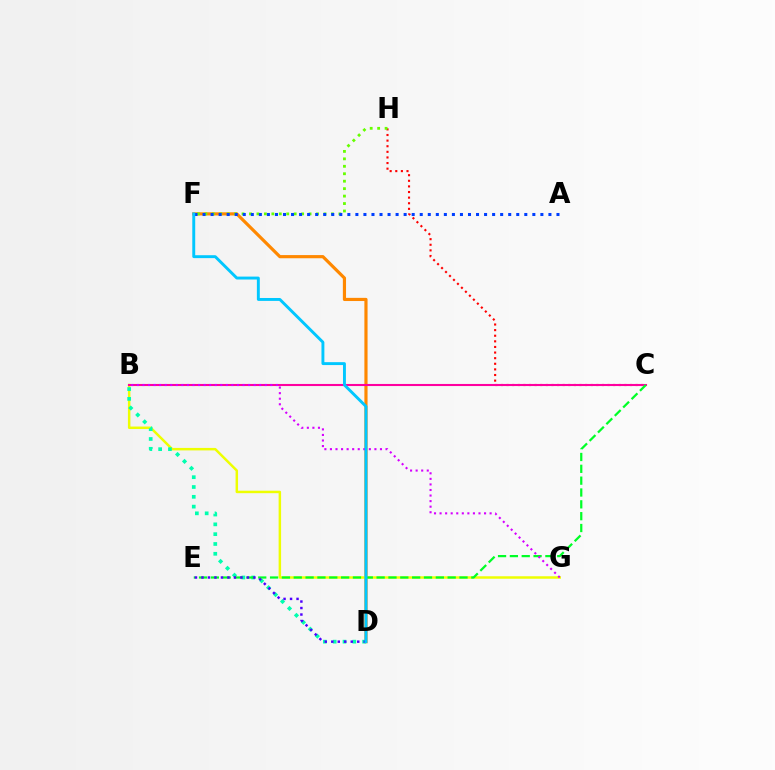{('D', 'F'): [{'color': '#ff8800', 'line_style': 'solid', 'thickness': 2.28}, {'color': '#00c7ff', 'line_style': 'solid', 'thickness': 2.1}], ('C', 'H'): [{'color': '#ff0000', 'line_style': 'dotted', 'thickness': 1.52}], ('B', 'G'): [{'color': '#eeff00', 'line_style': 'solid', 'thickness': 1.78}, {'color': '#d600ff', 'line_style': 'dotted', 'thickness': 1.51}], ('F', 'H'): [{'color': '#66ff00', 'line_style': 'dotted', 'thickness': 2.02}], ('B', 'C'): [{'color': '#ff00a0', 'line_style': 'solid', 'thickness': 1.5}], ('B', 'D'): [{'color': '#00ffaf', 'line_style': 'dotted', 'thickness': 2.67}], ('C', 'E'): [{'color': '#00ff27', 'line_style': 'dashed', 'thickness': 1.61}], ('A', 'F'): [{'color': '#003fff', 'line_style': 'dotted', 'thickness': 2.19}], ('D', 'E'): [{'color': '#4f00ff', 'line_style': 'dotted', 'thickness': 1.76}]}